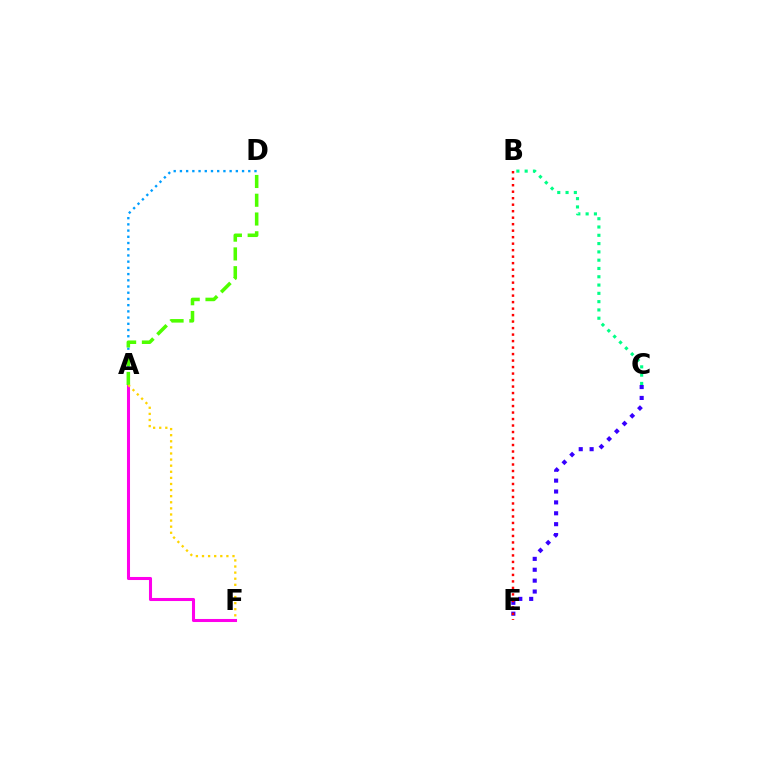{('A', 'F'): [{'color': '#ff00ed', 'line_style': 'solid', 'thickness': 2.2}, {'color': '#ffd500', 'line_style': 'dotted', 'thickness': 1.66}], ('A', 'D'): [{'color': '#009eff', 'line_style': 'dotted', 'thickness': 1.69}, {'color': '#4fff00', 'line_style': 'dashed', 'thickness': 2.55}], ('C', 'E'): [{'color': '#3700ff', 'line_style': 'dotted', 'thickness': 2.96}], ('B', 'C'): [{'color': '#00ff86', 'line_style': 'dotted', 'thickness': 2.25}], ('B', 'E'): [{'color': '#ff0000', 'line_style': 'dotted', 'thickness': 1.76}]}